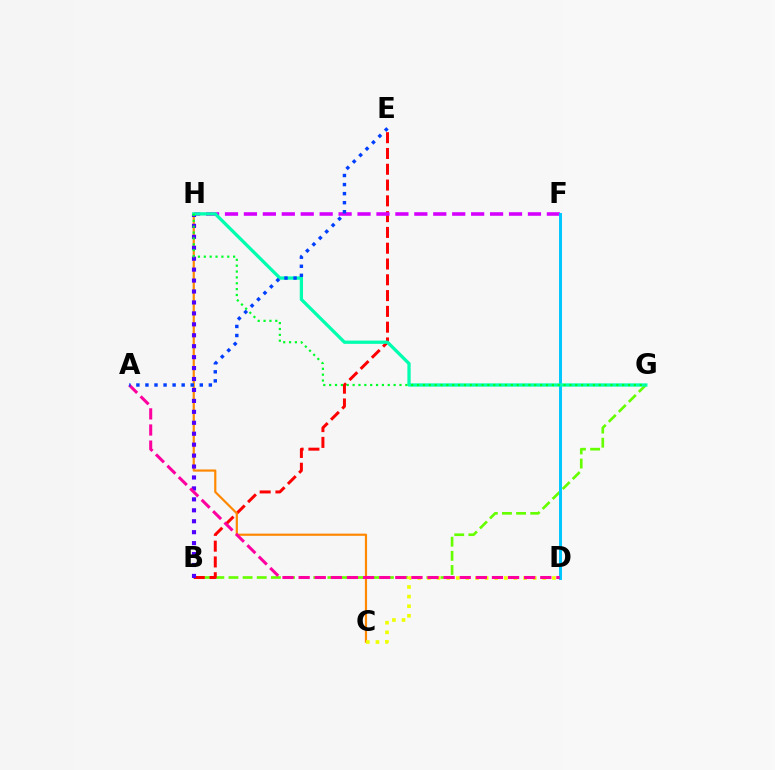{('B', 'G'): [{'color': '#66ff00', 'line_style': 'dashed', 'thickness': 1.92}], ('B', 'E'): [{'color': '#ff0000', 'line_style': 'dashed', 'thickness': 2.14}], ('C', 'H'): [{'color': '#ff8800', 'line_style': 'solid', 'thickness': 1.58}], ('F', 'H'): [{'color': '#d600ff', 'line_style': 'dashed', 'thickness': 2.57}], ('D', 'F'): [{'color': '#00c7ff', 'line_style': 'solid', 'thickness': 2.13}], ('B', 'H'): [{'color': '#4f00ff', 'line_style': 'dotted', 'thickness': 2.97}], ('G', 'H'): [{'color': '#00ffaf', 'line_style': 'solid', 'thickness': 2.36}, {'color': '#00ff27', 'line_style': 'dotted', 'thickness': 1.59}], ('C', 'D'): [{'color': '#eeff00', 'line_style': 'dotted', 'thickness': 2.61}], ('A', 'D'): [{'color': '#ff00a0', 'line_style': 'dashed', 'thickness': 2.19}], ('A', 'E'): [{'color': '#003fff', 'line_style': 'dotted', 'thickness': 2.46}]}